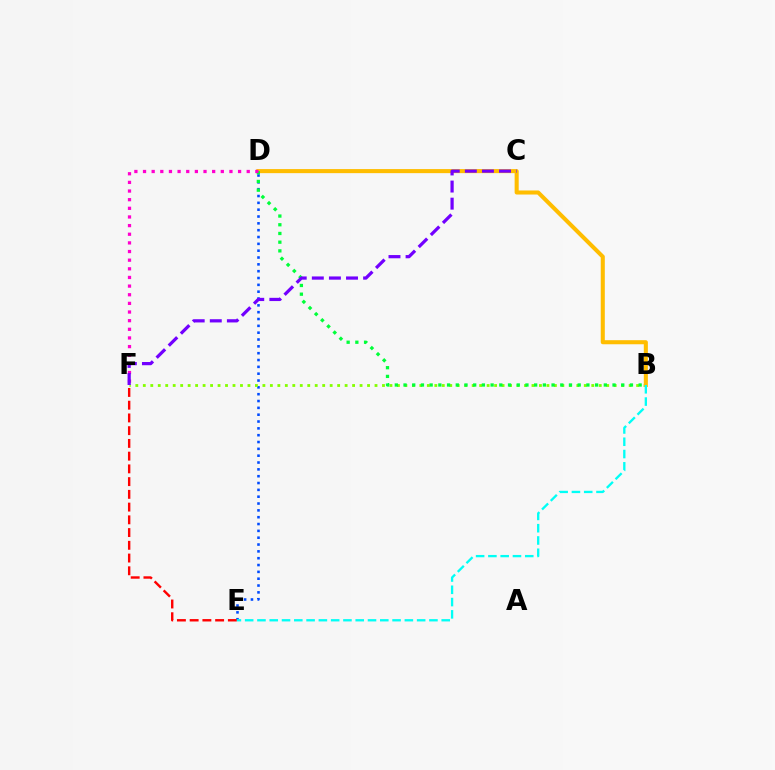{('D', 'E'): [{'color': '#004bff', 'line_style': 'dotted', 'thickness': 1.86}], ('B', 'F'): [{'color': '#84ff00', 'line_style': 'dotted', 'thickness': 2.03}], ('B', 'D'): [{'color': '#ffbd00', 'line_style': 'solid', 'thickness': 2.93}, {'color': '#00ff39', 'line_style': 'dotted', 'thickness': 2.37}], ('E', 'F'): [{'color': '#ff0000', 'line_style': 'dashed', 'thickness': 1.73}], ('B', 'E'): [{'color': '#00fff6', 'line_style': 'dashed', 'thickness': 1.67}], ('D', 'F'): [{'color': '#ff00cf', 'line_style': 'dotted', 'thickness': 2.35}], ('C', 'F'): [{'color': '#7200ff', 'line_style': 'dashed', 'thickness': 2.32}]}